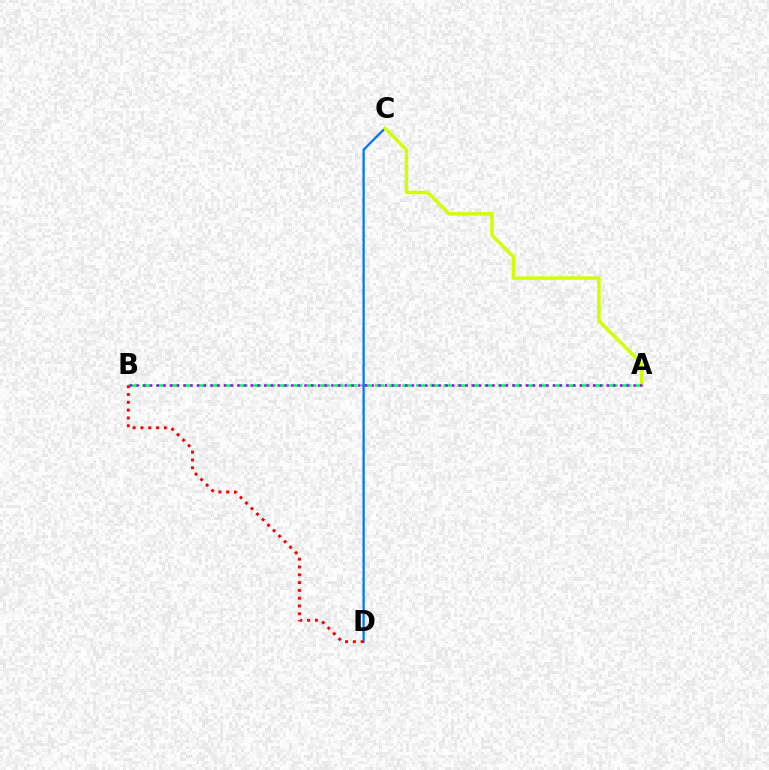{('A', 'B'): [{'color': '#00ff5c', 'line_style': 'dashed', 'thickness': 1.86}, {'color': '#b900ff', 'line_style': 'dotted', 'thickness': 1.82}], ('C', 'D'): [{'color': '#0074ff', 'line_style': 'solid', 'thickness': 1.62}], ('A', 'C'): [{'color': '#d1ff00', 'line_style': 'solid', 'thickness': 2.46}], ('B', 'D'): [{'color': '#ff0000', 'line_style': 'dotted', 'thickness': 2.12}]}